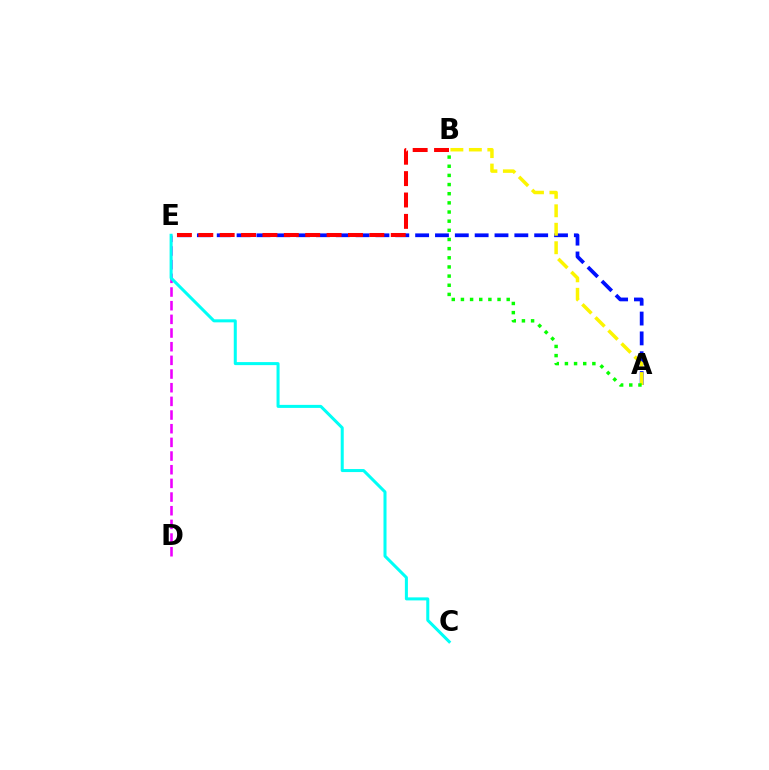{('D', 'E'): [{'color': '#ee00ff', 'line_style': 'dashed', 'thickness': 1.86}], ('C', 'E'): [{'color': '#00fff6', 'line_style': 'solid', 'thickness': 2.18}], ('A', 'E'): [{'color': '#0010ff', 'line_style': 'dashed', 'thickness': 2.7}], ('B', 'E'): [{'color': '#ff0000', 'line_style': 'dashed', 'thickness': 2.9}], ('A', 'B'): [{'color': '#fcf500', 'line_style': 'dashed', 'thickness': 2.51}, {'color': '#08ff00', 'line_style': 'dotted', 'thickness': 2.49}]}